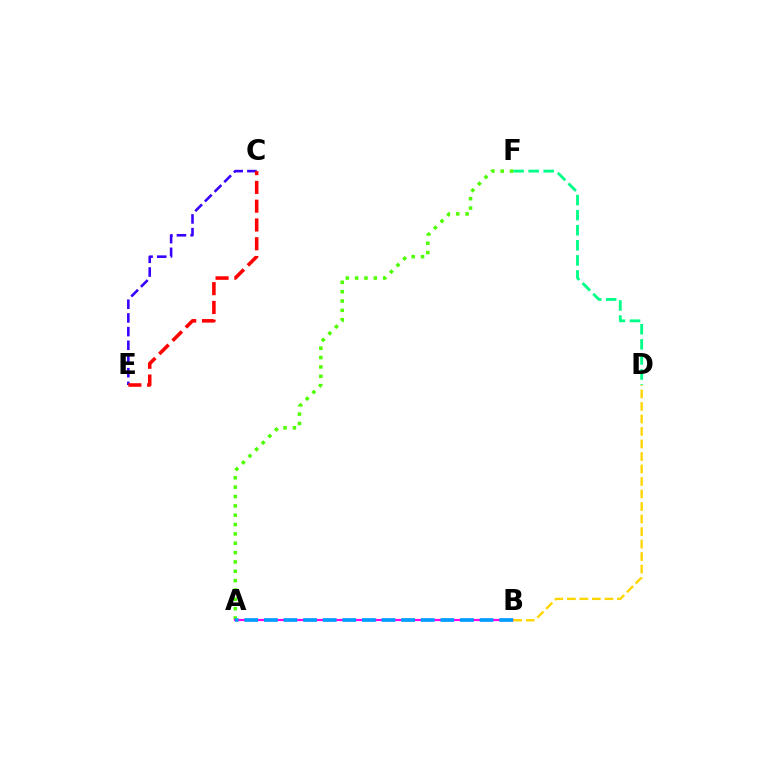{('C', 'E'): [{'color': '#3700ff', 'line_style': 'dashed', 'thickness': 1.86}, {'color': '#ff0000', 'line_style': 'dashed', 'thickness': 2.55}], ('A', 'F'): [{'color': '#4fff00', 'line_style': 'dotted', 'thickness': 2.54}], ('A', 'B'): [{'color': '#ff00ed', 'line_style': 'solid', 'thickness': 1.57}, {'color': '#009eff', 'line_style': 'dashed', 'thickness': 2.66}], ('D', 'F'): [{'color': '#00ff86', 'line_style': 'dashed', 'thickness': 2.05}], ('B', 'D'): [{'color': '#ffd500', 'line_style': 'dashed', 'thickness': 1.7}]}